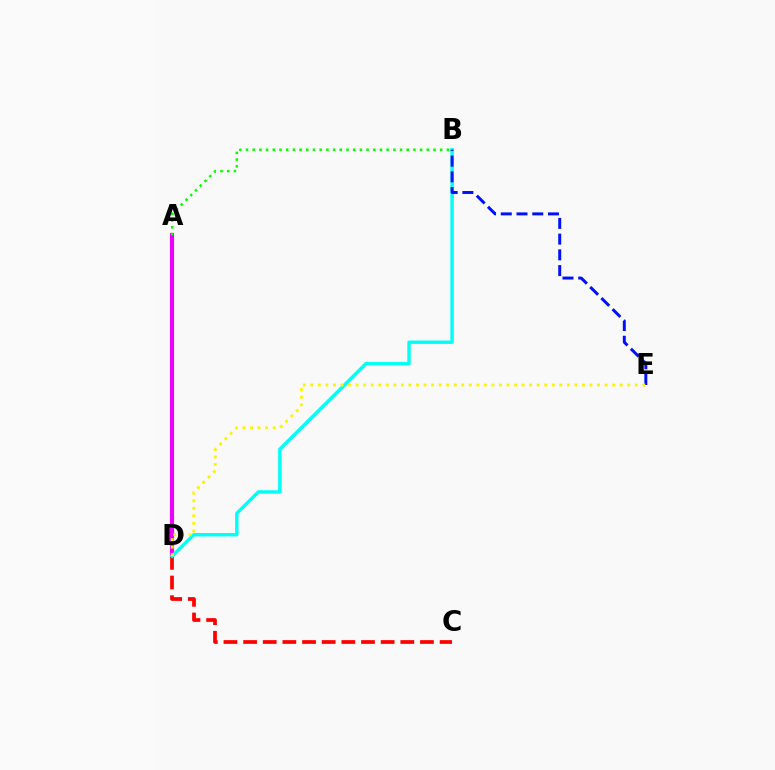{('A', 'D'): [{'color': '#ee00ff', 'line_style': 'solid', 'thickness': 2.97}], ('C', 'D'): [{'color': '#ff0000', 'line_style': 'dashed', 'thickness': 2.67}], ('A', 'B'): [{'color': '#08ff00', 'line_style': 'dotted', 'thickness': 1.82}], ('B', 'D'): [{'color': '#00fff6', 'line_style': 'solid', 'thickness': 2.46}], ('B', 'E'): [{'color': '#0010ff', 'line_style': 'dashed', 'thickness': 2.14}], ('D', 'E'): [{'color': '#fcf500', 'line_style': 'dotted', 'thickness': 2.05}]}